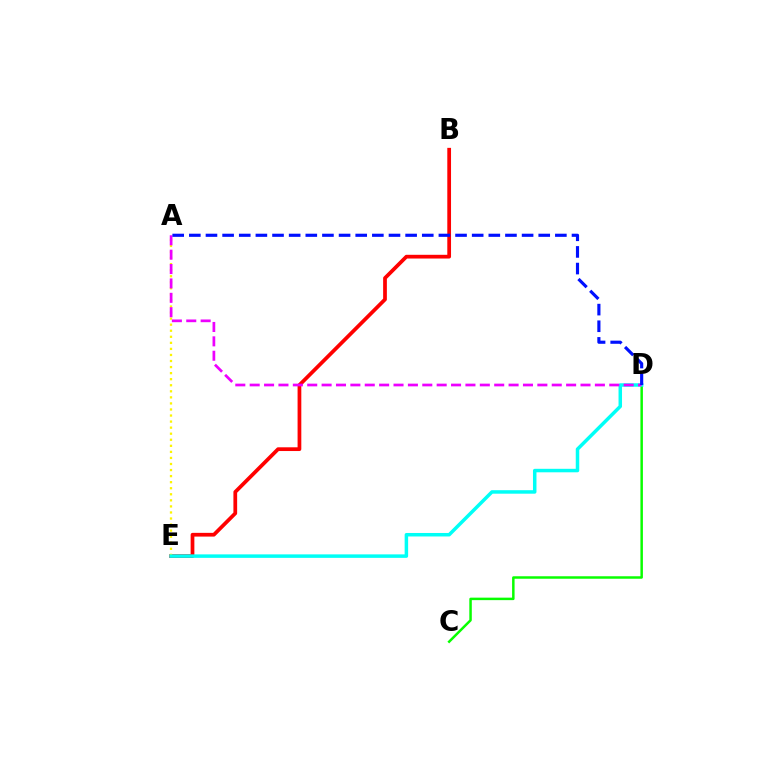{('B', 'E'): [{'color': '#ff0000', 'line_style': 'solid', 'thickness': 2.69}], ('C', 'D'): [{'color': '#08ff00', 'line_style': 'solid', 'thickness': 1.79}], ('A', 'E'): [{'color': '#fcf500', 'line_style': 'dotted', 'thickness': 1.65}], ('D', 'E'): [{'color': '#00fff6', 'line_style': 'solid', 'thickness': 2.51}], ('A', 'D'): [{'color': '#ee00ff', 'line_style': 'dashed', 'thickness': 1.95}, {'color': '#0010ff', 'line_style': 'dashed', 'thickness': 2.26}]}